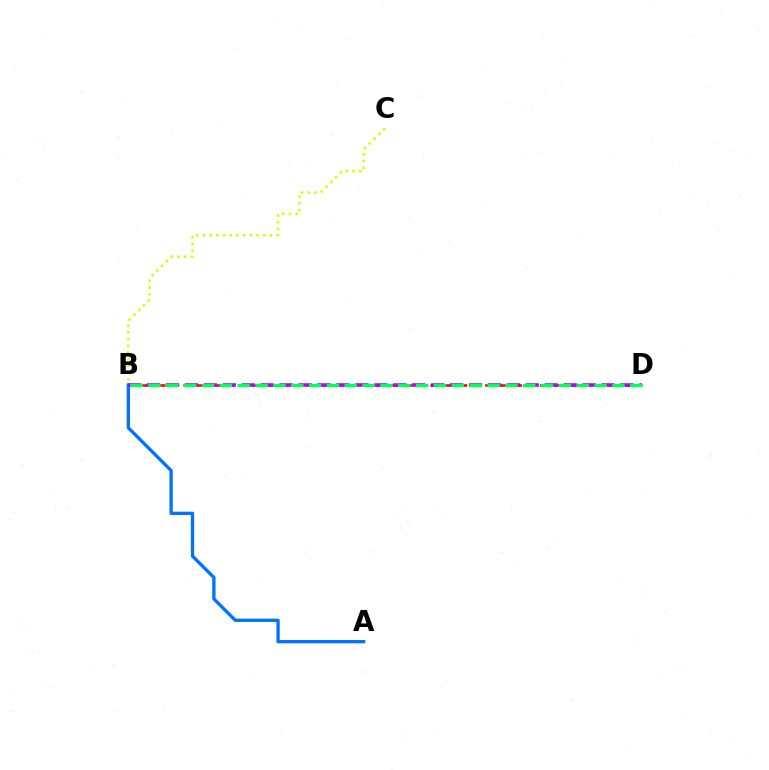{('B', 'C'): [{'color': '#d1ff00', 'line_style': 'dotted', 'thickness': 1.82}], ('B', 'D'): [{'color': '#ff0000', 'line_style': 'dashed', 'thickness': 1.86}, {'color': '#b900ff', 'line_style': 'dashed', 'thickness': 2.57}, {'color': '#00ff5c', 'line_style': 'dashed', 'thickness': 2.42}], ('A', 'B'): [{'color': '#0074ff', 'line_style': 'solid', 'thickness': 2.39}]}